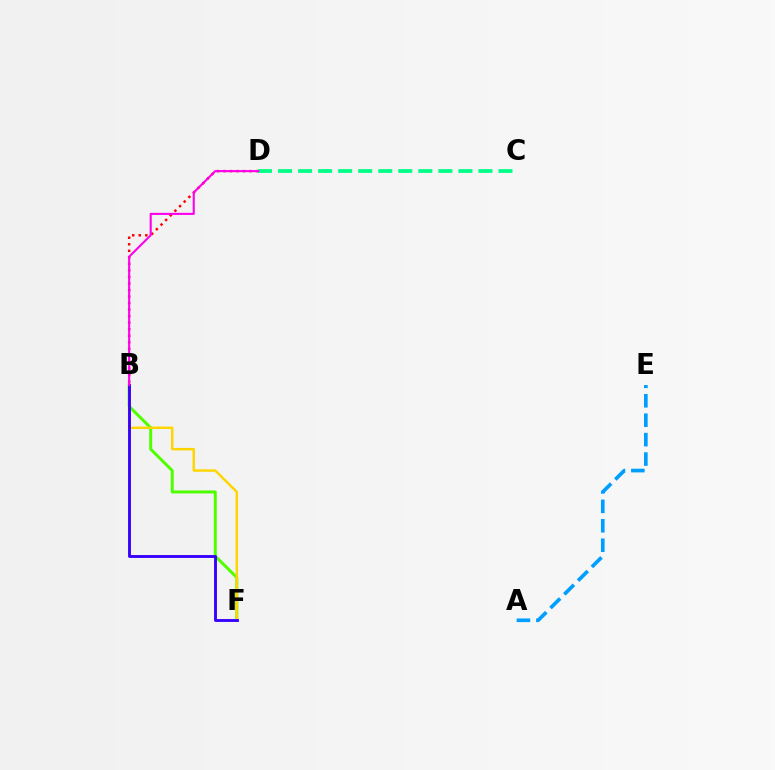{('B', 'F'): [{'color': '#4fff00', 'line_style': 'solid', 'thickness': 2.16}, {'color': '#ffd500', 'line_style': 'solid', 'thickness': 1.76}, {'color': '#3700ff', 'line_style': 'solid', 'thickness': 2.07}], ('A', 'E'): [{'color': '#009eff', 'line_style': 'dashed', 'thickness': 2.64}], ('B', 'D'): [{'color': '#ff0000', 'line_style': 'dotted', 'thickness': 1.78}, {'color': '#ff00ed', 'line_style': 'solid', 'thickness': 1.52}], ('C', 'D'): [{'color': '#00ff86', 'line_style': 'dashed', 'thickness': 2.72}]}